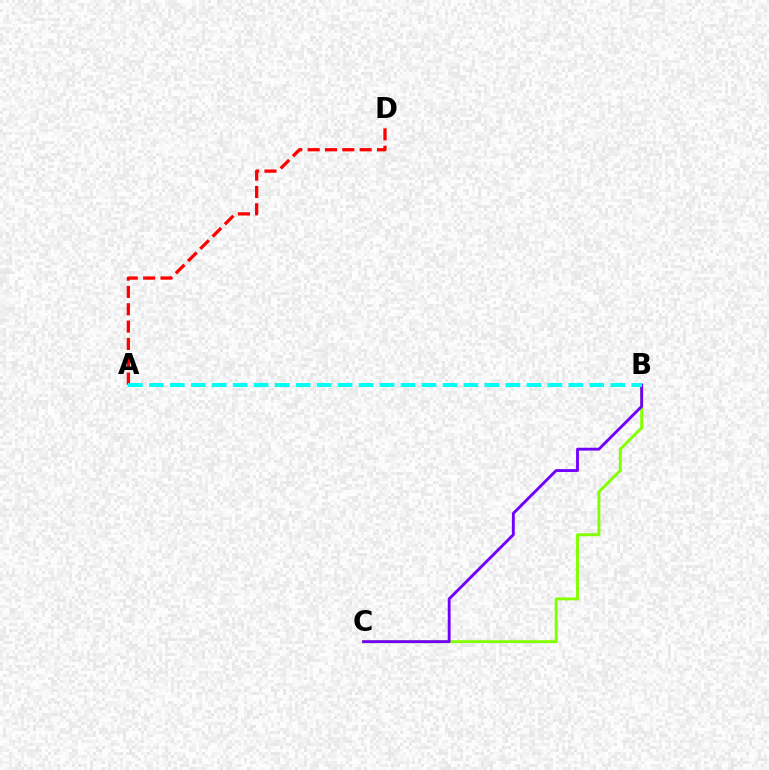{('B', 'C'): [{'color': '#84ff00', 'line_style': 'solid', 'thickness': 2.1}, {'color': '#7200ff', 'line_style': 'solid', 'thickness': 2.06}], ('A', 'D'): [{'color': '#ff0000', 'line_style': 'dashed', 'thickness': 2.36}], ('A', 'B'): [{'color': '#00fff6', 'line_style': 'dashed', 'thickness': 2.85}]}